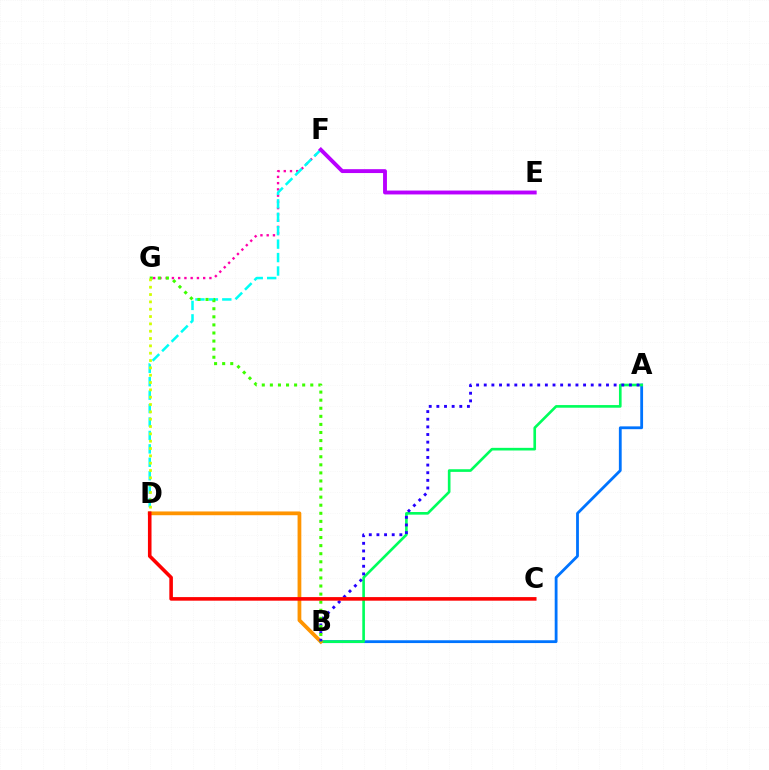{('F', 'G'): [{'color': '#ff00ac', 'line_style': 'dotted', 'thickness': 1.7}], ('D', 'F'): [{'color': '#00fff6', 'line_style': 'dashed', 'thickness': 1.82}], ('A', 'B'): [{'color': '#0074ff', 'line_style': 'solid', 'thickness': 2.02}, {'color': '#00ff5c', 'line_style': 'solid', 'thickness': 1.9}, {'color': '#2500ff', 'line_style': 'dotted', 'thickness': 2.08}], ('B', 'D'): [{'color': '#ff9400', 'line_style': 'solid', 'thickness': 2.71}], ('B', 'G'): [{'color': '#3dff00', 'line_style': 'dotted', 'thickness': 2.2}], ('D', 'G'): [{'color': '#d1ff00', 'line_style': 'dotted', 'thickness': 1.99}], ('C', 'D'): [{'color': '#ff0000', 'line_style': 'solid', 'thickness': 2.58}], ('E', 'F'): [{'color': '#b900ff', 'line_style': 'solid', 'thickness': 2.8}]}